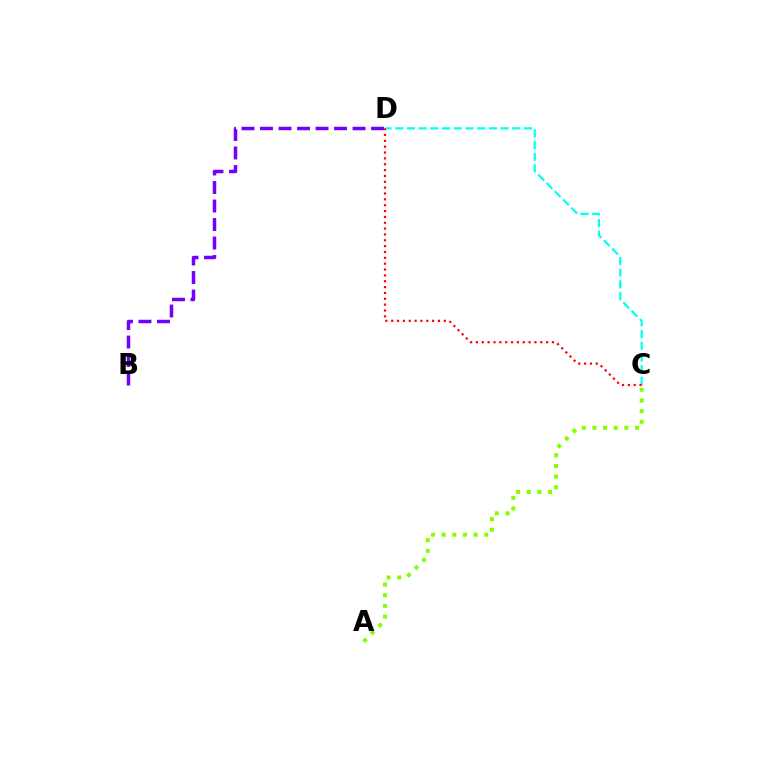{('B', 'D'): [{'color': '#7200ff', 'line_style': 'dashed', 'thickness': 2.51}], ('C', 'D'): [{'color': '#00fff6', 'line_style': 'dashed', 'thickness': 1.59}, {'color': '#ff0000', 'line_style': 'dotted', 'thickness': 1.59}], ('A', 'C'): [{'color': '#84ff00', 'line_style': 'dotted', 'thickness': 2.9}]}